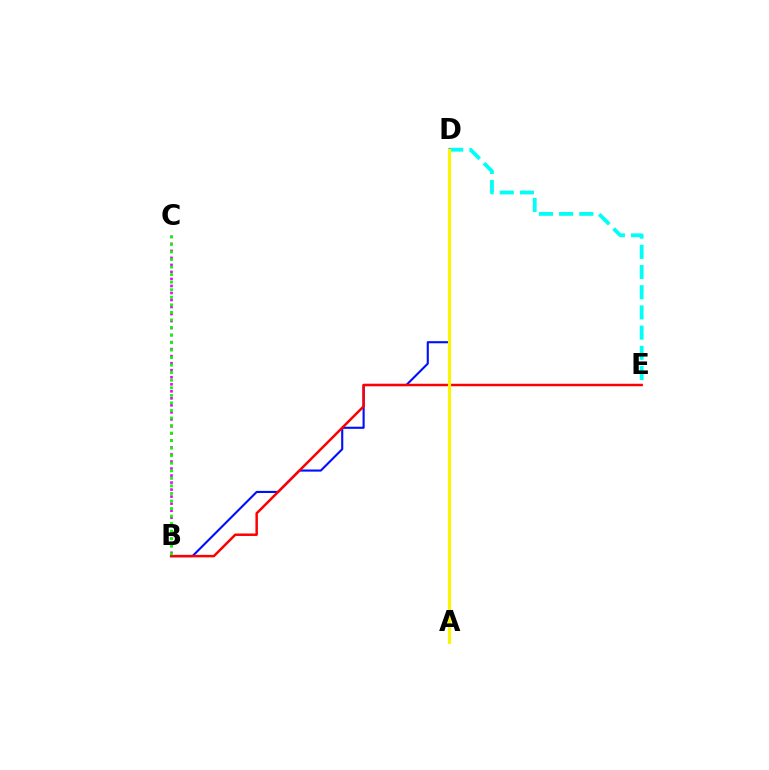{('D', 'E'): [{'color': '#00fff6', 'line_style': 'dashed', 'thickness': 2.74}], ('B', 'D'): [{'color': '#0010ff', 'line_style': 'solid', 'thickness': 1.53}], ('B', 'E'): [{'color': '#ff0000', 'line_style': 'solid', 'thickness': 1.79}], ('B', 'C'): [{'color': '#ee00ff', 'line_style': 'dotted', 'thickness': 1.91}, {'color': '#08ff00', 'line_style': 'dotted', 'thickness': 2.05}], ('A', 'D'): [{'color': '#fcf500', 'line_style': 'solid', 'thickness': 2.25}]}